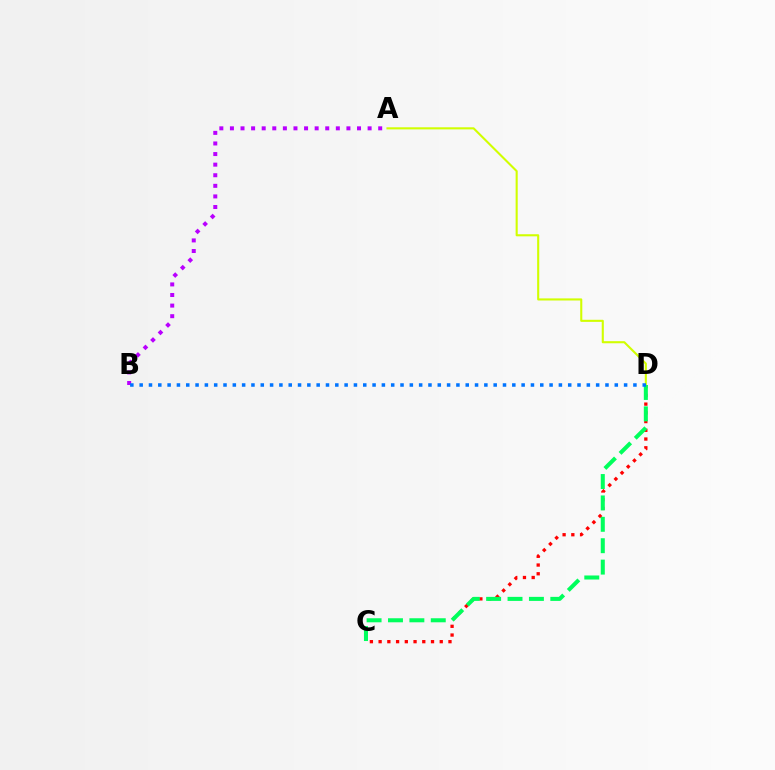{('C', 'D'): [{'color': '#ff0000', 'line_style': 'dotted', 'thickness': 2.37}, {'color': '#00ff5c', 'line_style': 'dashed', 'thickness': 2.91}], ('A', 'B'): [{'color': '#b900ff', 'line_style': 'dotted', 'thickness': 2.88}], ('A', 'D'): [{'color': '#d1ff00', 'line_style': 'solid', 'thickness': 1.51}], ('B', 'D'): [{'color': '#0074ff', 'line_style': 'dotted', 'thickness': 2.53}]}